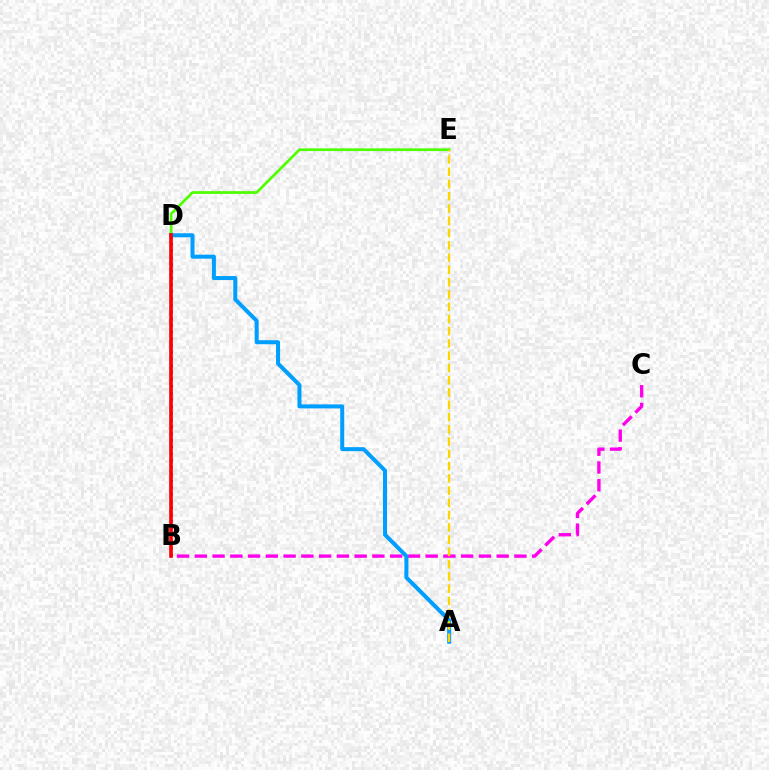{('B', 'C'): [{'color': '#ff00ed', 'line_style': 'dashed', 'thickness': 2.41}], ('D', 'E'): [{'color': '#4fff00', 'line_style': 'solid', 'thickness': 1.96}], ('B', 'D'): [{'color': '#00ff86', 'line_style': 'dotted', 'thickness': 1.73}, {'color': '#3700ff', 'line_style': 'dotted', 'thickness': 1.84}, {'color': '#ff0000', 'line_style': 'solid', 'thickness': 2.63}], ('A', 'D'): [{'color': '#009eff', 'line_style': 'solid', 'thickness': 2.89}], ('A', 'E'): [{'color': '#ffd500', 'line_style': 'dashed', 'thickness': 1.67}]}